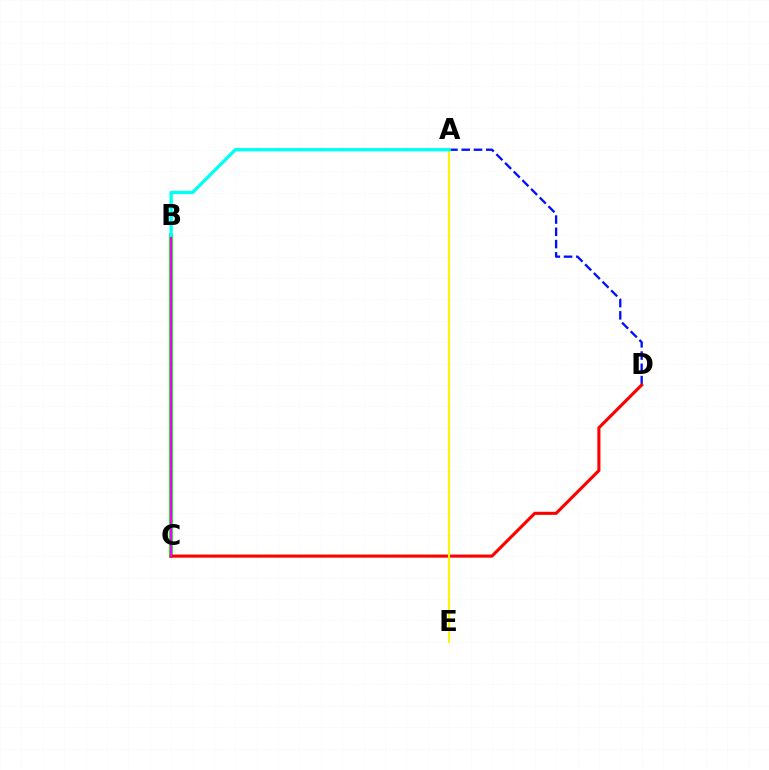{('B', 'C'): [{'color': '#08ff00', 'line_style': 'solid', 'thickness': 2.82}, {'color': '#ee00ff', 'line_style': 'solid', 'thickness': 1.55}], ('A', 'D'): [{'color': '#0010ff', 'line_style': 'dashed', 'thickness': 1.67}], ('C', 'D'): [{'color': '#ff0000', 'line_style': 'solid', 'thickness': 2.23}], ('A', 'E'): [{'color': '#fcf500', 'line_style': 'solid', 'thickness': 1.51}], ('A', 'B'): [{'color': '#00fff6', 'line_style': 'solid', 'thickness': 2.4}]}